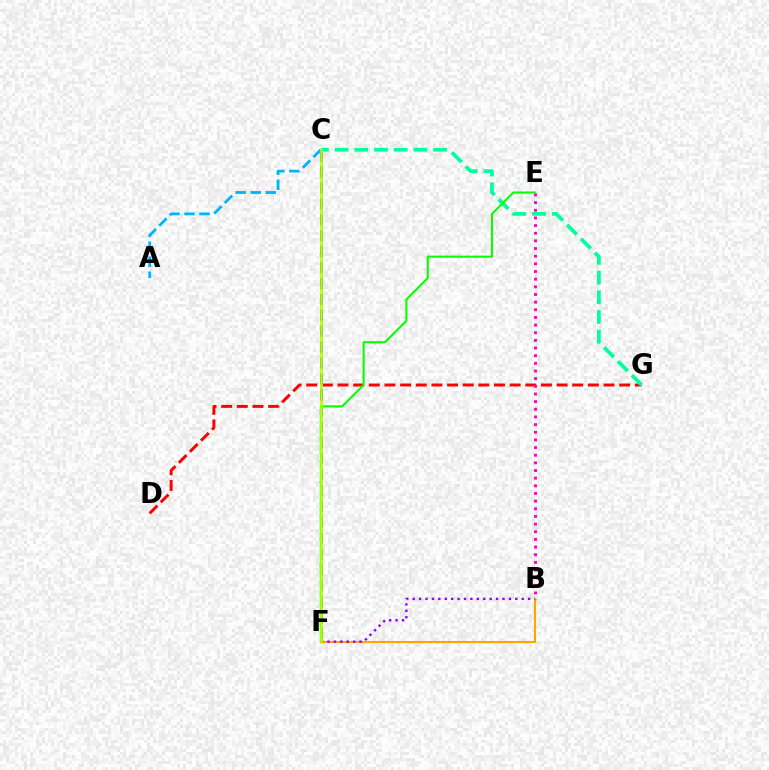{('C', 'F'): [{'color': '#0010ff', 'line_style': 'dashed', 'thickness': 2.16}, {'color': '#b3ff00', 'line_style': 'solid', 'thickness': 1.91}], ('D', 'G'): [{'color': '#ff0000', 'line_style': 'dashed', 'thickness': 2.13}], ('C', 'G'): [{'color': '#00ff9d', 'line_style': 'dashed', 'thickness': 2.68}], ('A', 'C'): [{'color': '#00b5ff', 'line_style': 'dashed', 'thickness': 2.04}], ('B', 'F'): [{'color': '#ffa500', 'line_style': 'solid', 'thickness': 1.51}, {'color': '#9b00ff', 'line_style': 'dotted', 'thickness': 1.74}], ('E', 'F'): [{'color': '#08ff00', 'line_style': 'solid', 'thickness': 1.5}], ('B', 'E'): [{'color': '#ff00bd', 'line_style': 'dotted', 'thickness': 2.08}]}